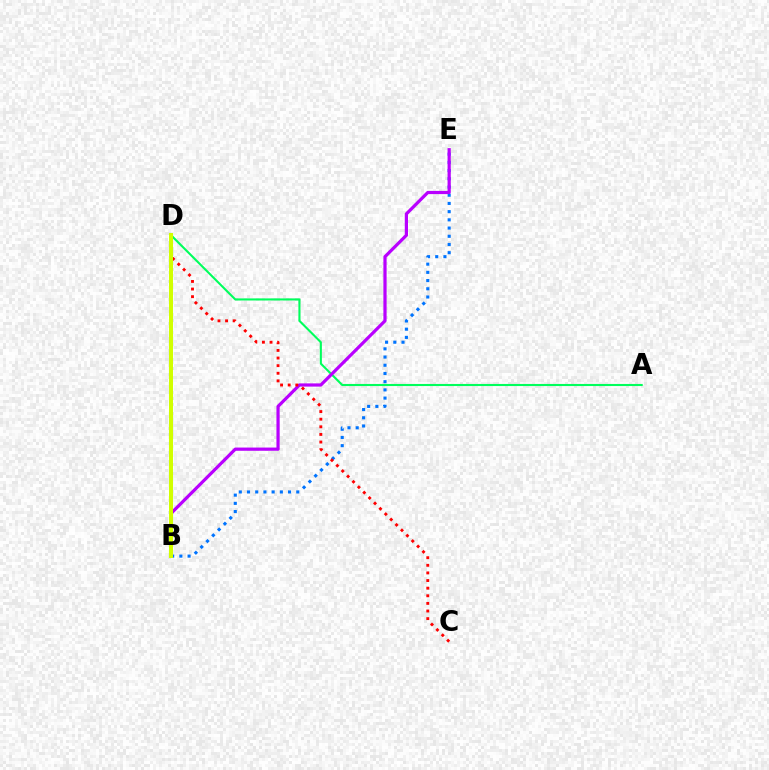{('B', 'E'): [{'color': '#0074ff', 'line_style': 'dotted', 'thickness': 2.23}, {'color': '#b900ff', 'line_style': 'solid', 'thickness': 2.31}], ('A', 'D'): [{'color': '#00ff5c', 'line_style': 'solid', 'thickness': 1.51}], ('C', 'D'): [{'color': '#ff0000', 'line_style': 'dotted', 'thickness': 2.07}], ('B', 'D'): [{'color': '#d1ff00', 'line_style': 'solid', 'thickness': 2.89}]}